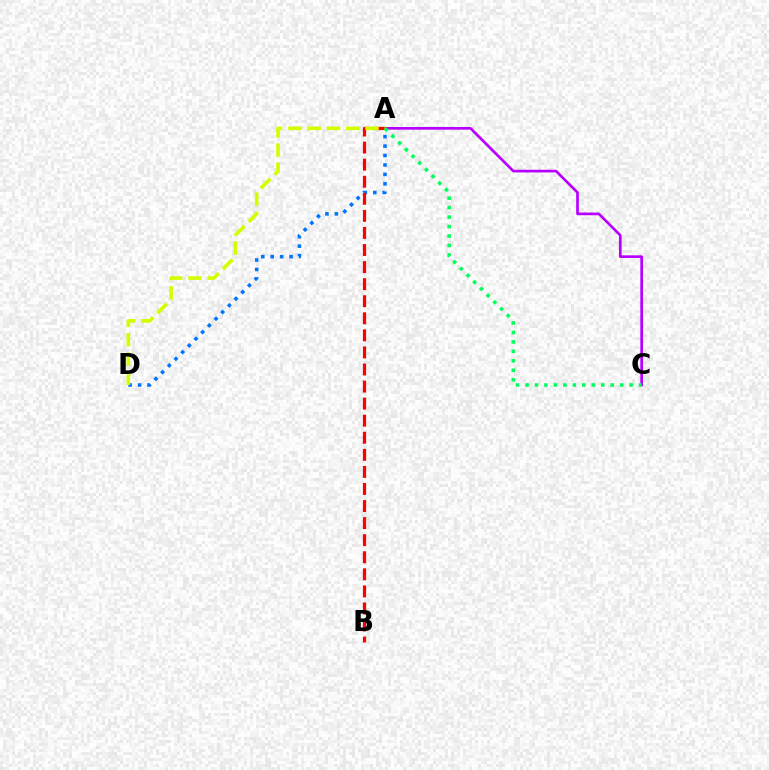{('A', 'C'): [{'color': '#b900ff', 'line_style': 'solid', 'thickness': 1.94}, {'color': '#00ff5c', 'line_style': 'dotted', 'thickness': 2.57}], ('A', 'D'): [{'color': '#0074ff', 'line_style': 'dotted', 'thickness': 2.57}, {'color': '#d1ff00', 'line_style': 'dashed', 'thickness': 2.62}], ('A', 'B'): [{'color': '#ff0000', 'line_style': 'dashed', 'thickness': 2.32}]}